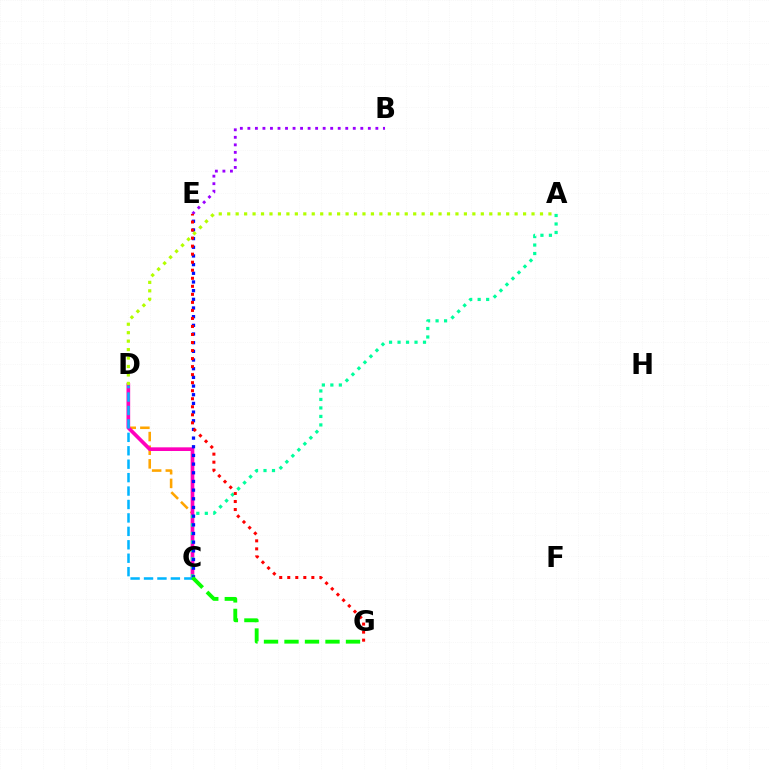{('C', 'D'): [{'color': '#ffa500', 'line_style': 'dashed', 'thickness': 1.85}, {'color': '#ff00bd', 'line_style': 'solid', 'thickness': 2.64}, {'color': '#00b5ff', 'line_style': 'dashed', 'thickness': 1.82}], ('A', 'C'): [{'color': '#00ff9d', 'line_style': 'dotted', 'thickness': 2.31}], ('B', 'E'): [{'color': '#9b00ff', 'line_style': 'dotted', 'thickness': 2.05}], ('C', 'E'): [{'color': '#0010ff', 'line_style': 'dotted', 'thickness': 2.36}], ('C', 'G'): [{'color': '#08ff00', 'line_style': 'dashed', 'thickness': 2.78}], ('E', 'G'): [{'color': '#ff0000', 'line_style': 'dotted', 'thickness': 2.18}], ('A', 'D'): [{'color': '#b3ff00', 'line_style': 'dotted', 'thickness': 2.3}]}